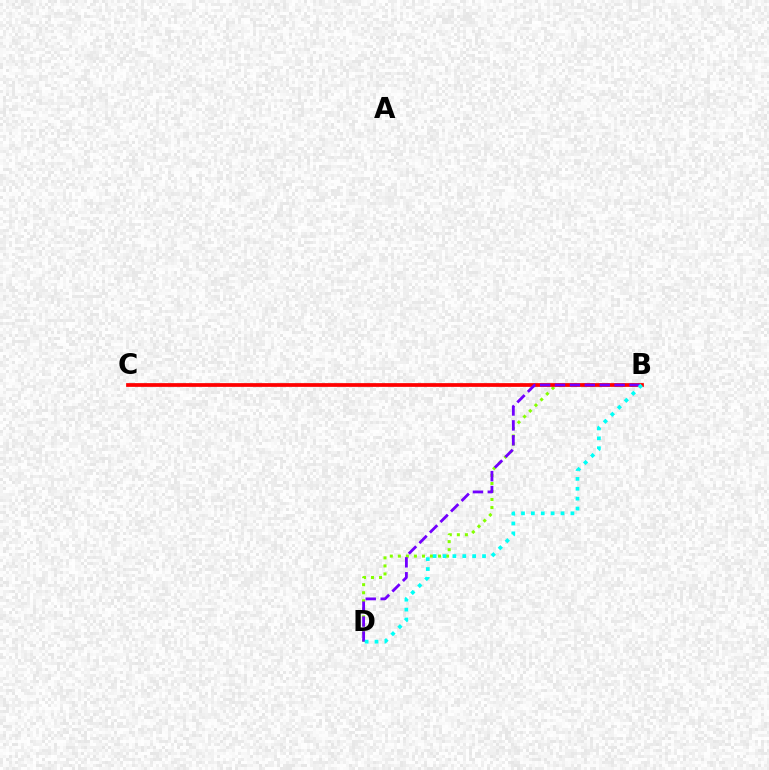{('B', 'D'): [{'color': '#84ff00', 'line_style': 'dotted', 'thickness': 2.18}, {'color': '#7200ff', 'line_style': 'dashed', 'thickness': 2.03}, {'color': '#00fff6', 'line_style': 'dotted', 'thickness': 2.69}], ('B', 'C'): [{'color': '#ff0000', 'line_style': 'solid', 'thickness': 2.69}]}